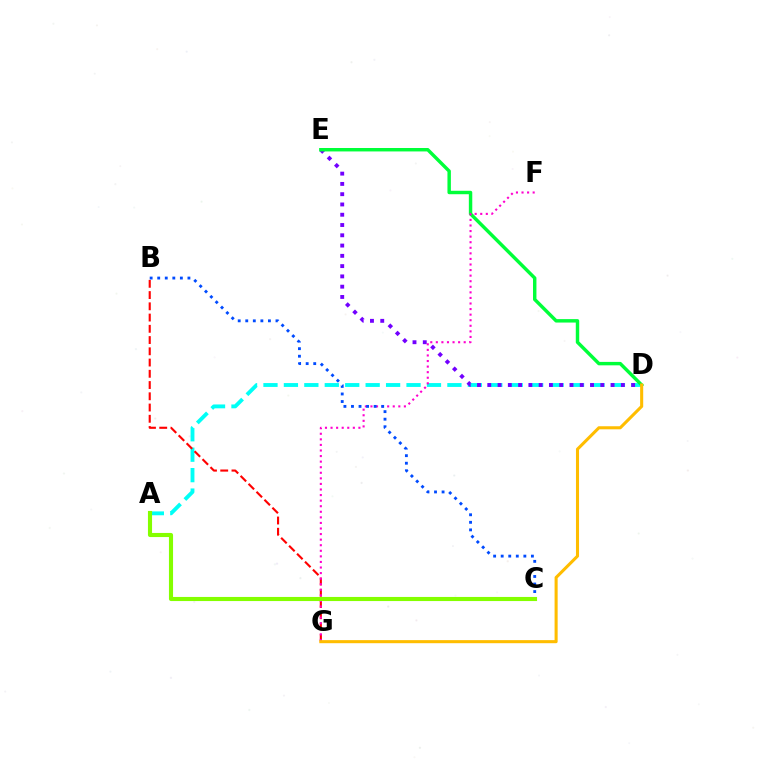{('A', 'D'): [{'color': '#00fff6', 'line_style': 'dashed', 'thickness': 2.78}], ('D', 'E'): [{'color': '#7200ff', 'line_style': 'dotted', 'thickness': 2.79}, {'color': '#00ff39', 'line_style': 'solid', 'thickness': 2.47}], ('B', 'G'): [{'color': '#ff0000', 'line_style': 'dashed', 'thickness': 1.53}], ('F', 'G'): [{'color': '#ff00cf', 'line_style': 'dotted', 'thickness': 1.51}], ('B', 'C'): [{'color': '#004bff', 'line_style': 'dotted', 'thickness': 2.05}], ('A', 'C'): [{'color': '#84ff00', 'line_style': 'solid', 'thickness': 2.96}], ('D', 'G'): [{'color': '#ffbd00', 'line_style': 'solid', 'thickness': 2.21}]}